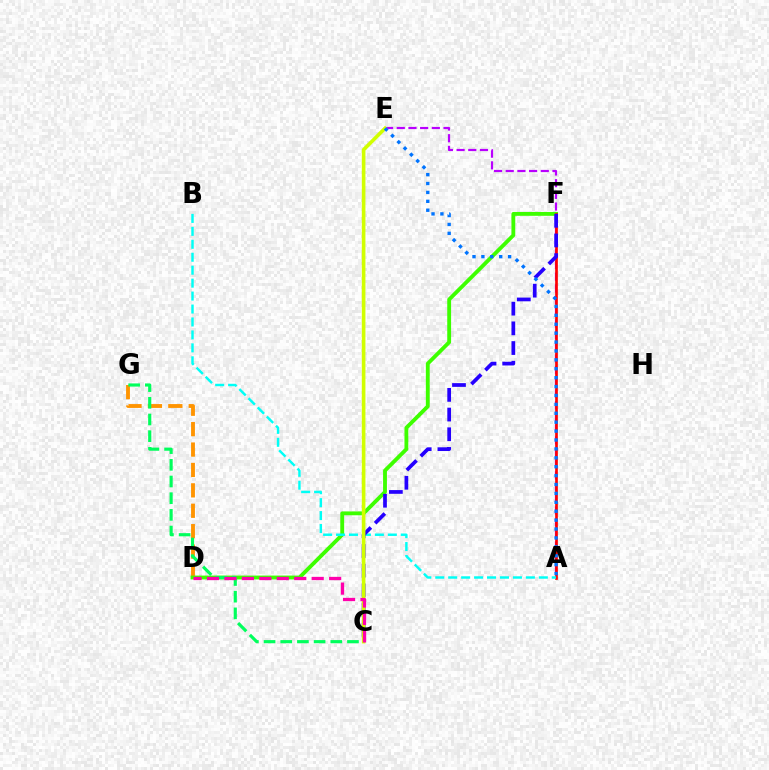{('D', 'G'): [{'color': '#ff9400', 'line_style': 'dashed', 'thickness': 2.77}], ('A', 'E'): [{'color': '#b900ff', 'line_style': 'dashed', 'thickness': 1.59}, {'color': '#0074ff', 'line_style': 'dotted', 'thickness': 2.42}], ('D', 'F'): [{'color': '#3dff00', 'line_style': 'solid', 'thickness': 2.77}], ('A', 'F'): [{'color': '#ff0000', 'line_style': 'solid', 'thickness': 1.92}], ('A', 'B'): [{'color': '#00fff6', 'line_style': 'dashed', 'thickness': 1.76}], ('C', 'F'): [{'color': '#2500ff', 'line_style': 'dashed', 'thickness': 2.68}], ('C', 'E'): [{'color': '#d1ff00', 'line_style': 'solid', 'thickness': 2.61}], ('C', 'G'): [{'color': '#00ff5c', 'line_style': 'dashed', 'thickness': 2.27}], ('C', 'D'): [{'color': '#ff00ac', 'line_style': 'dashed', 'thickness': 2.37}]}